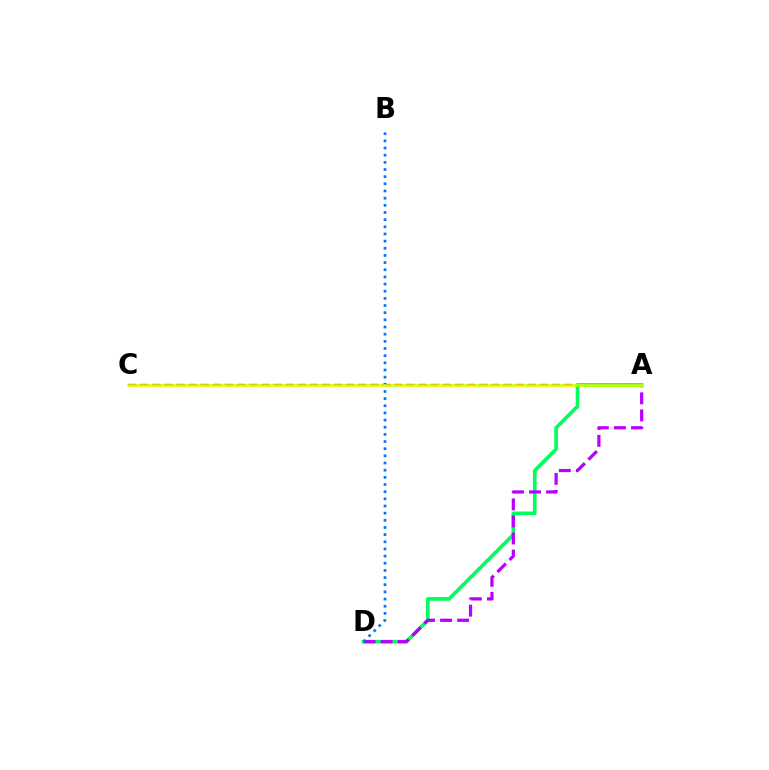{('A', 'C'): [{'color': '#ff0000', 'line_style': 'dashed', 'thickness': 1.64}, {'color': '#d1ff00', 'line_style': 'solid', 'thickness': 1.87}], ('A', 'D'): [{'color': '#00ff5c', 'line_style': 'solid', 'thickness': 2.63}, {'color': '#b900ff', 'line_style': 'dashed', 'thickness': 2.32}], ('B', 'D'): [{'color': '#0074ff', 'line_style': 'dotted', 'thickness': 1.95}]}